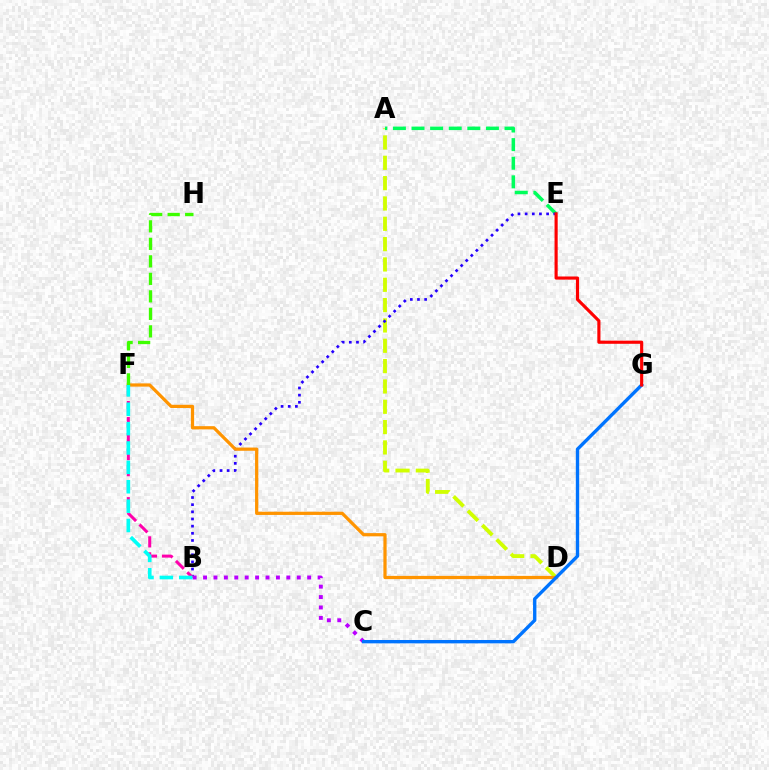{('A', 'D'): [{'color': '#d1ff00', 'line_style': 'dashed', 'thickness': 2.76}], ('A', 'E'): [{'color': '#00ff5c', 'line_style': 'dashed', 'thickness': 2.53}], ('B', 'E'): [{'color': '#2500ff', 'line_style': 'dotted', 'thickness': 1.94}], ('B', 'F'): [{'color': '#ff00ac', 'line_style': 'dashed', 'thickness': 2.18}, {'color': '#00fff6', 'line_style': 'dashed', 'thickness': 2.63}], ('B', 'C'): [{'color': '#b900ff', 'line_style': 'dotted', 'thickness': 2.83}], ('D', 'F'): [{'color': '#ff9400', 'line_style': 'solid', 'thickness': 2.32}], ('F', 'H'): [{'color': '#3dff00', 'line_style': 'dashed', 'thickness': 2.38}], ('C', 'G'): [{'color': '#0074ff', 'line_style': 'solid', 'thickness': 2.42}], ('E', 'G'): [{'color': '#ff0000', 'line_style': 'solid', 'thickness': 2.26}]}